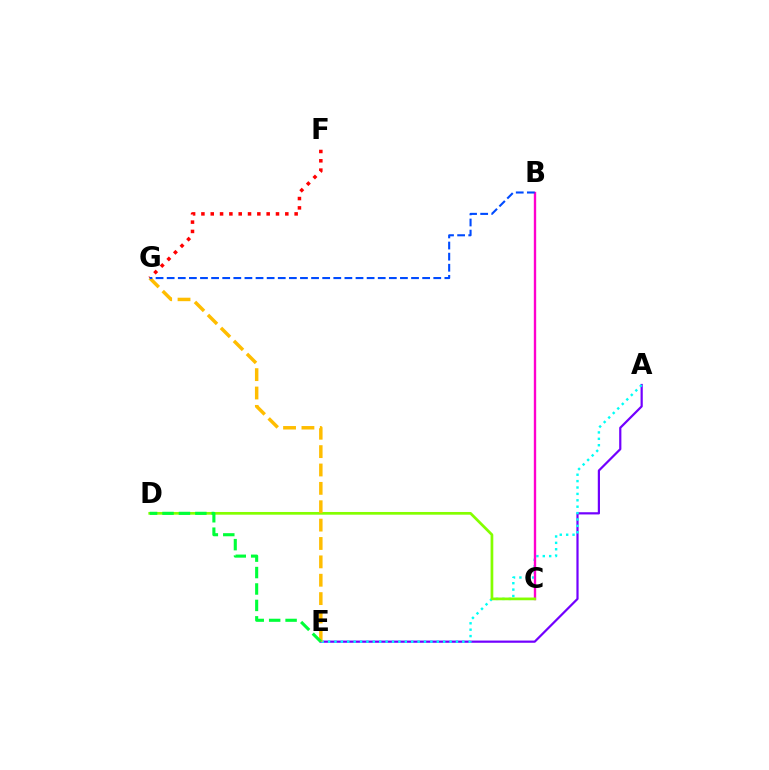{('A', 'E'): [{'color': '#7200ff', 'line_style': 'solid', 'thickness': 1.59}, {'color': '#00fff6', 'line_style': 'dotted', 'thickness': 1.74}], ('B', 'C'): [{'color': '#ff00cf', 'line_style': 'solid', 'thickness': 1.71}], ('F', 'G'): [{'color': '#ff0000', 'line_style': 'dotted', 'thickness': 2.53}], ('C', 'D'): [{'color': '#84ff00', 'line_style': 'solid', 'thickness': 1.95}], ('E', 'G'): [{'color': '#ffbd00', 'line_style': 'dashed', 'thickness': 2.5}], ('B', 'G'): [{'color': '#004bff', 'line_style': 'dashed', 'thickness': 1.51}], ('D', 'E'): [{'color': '#00ff39', 'line_style': 'dashed', 'thickness': 2.23}]}